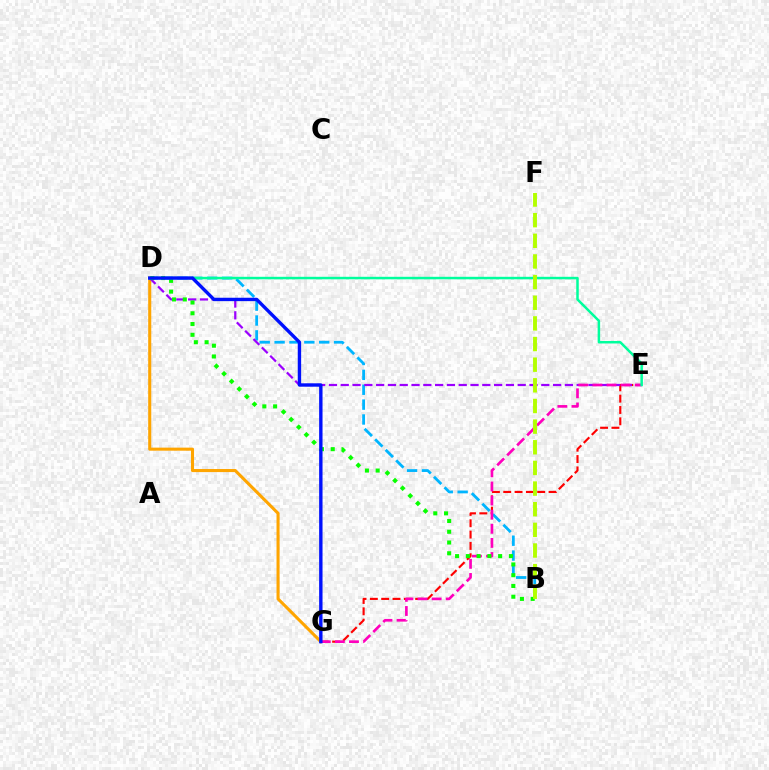{('E', 'G'): [{'color': '#ff0000', 'line_style': 'dashed', 'thickness': 1.54}, {'color': '#ff00bd', 'line_style': 'dashed', 'thickness': 1.92}], ('B', 'D'): [{'color': '#00b5ff', 'line_style': 'dashed', 'thickness': 2.02}, {'color': '#08ff00', 'line_style': 'dotted', 'thickness': 2.92}], ('D', 'G'): [{'color': '#ffa500', 'line_style': 'solid', 'thickness': 2.21}, {'color': '#0010ff', 'line_style': 'solid', 'thickness': 2.44}], ('D', 'E'): [{'color': '#9b00ff', 'line_style': 'dashed', 'thickness': 1.6}, {'color': '#00ff9d', 'line_style': 'solid', 'thickness': 1.8}], ('B', 'F'): [{'color': '#b3ff00', 'line_style': 'dashed', 'thickness': 2.8}]}